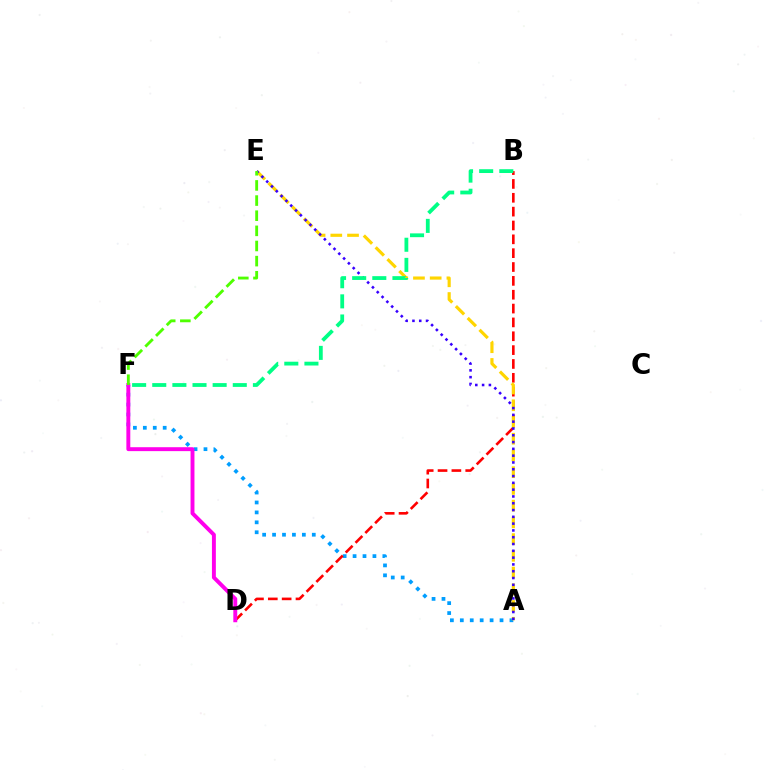{('A', 'F'): [{'color': '#009eff', 'line_style': 'dotted', 'thickness': 2.7}], ('B', 'D'): [{'color': '#ff0000', 'line_style': 'dashed', 'thickness': 1.88}], ('D', 'F'): [{'color': '#ff00ed', 'line_style': 'solid', 'thickness': 2.82}], ('A', 'E'): [{'color': '#ffd500', 'line_style': 'dashed', 'thickness': 2.27}, {'color': '#3700ff', 'line_style': 'dotted', 'thickness': 1.85}], ('E', 'F'): [{'color': '#4fff00', 'line_style': 'dashed', 'thickness': 2.06}], ('B', 'F'): [{'color': '#00ff86', 'line_style': 'dashed', 'thickness': 2.73}]}